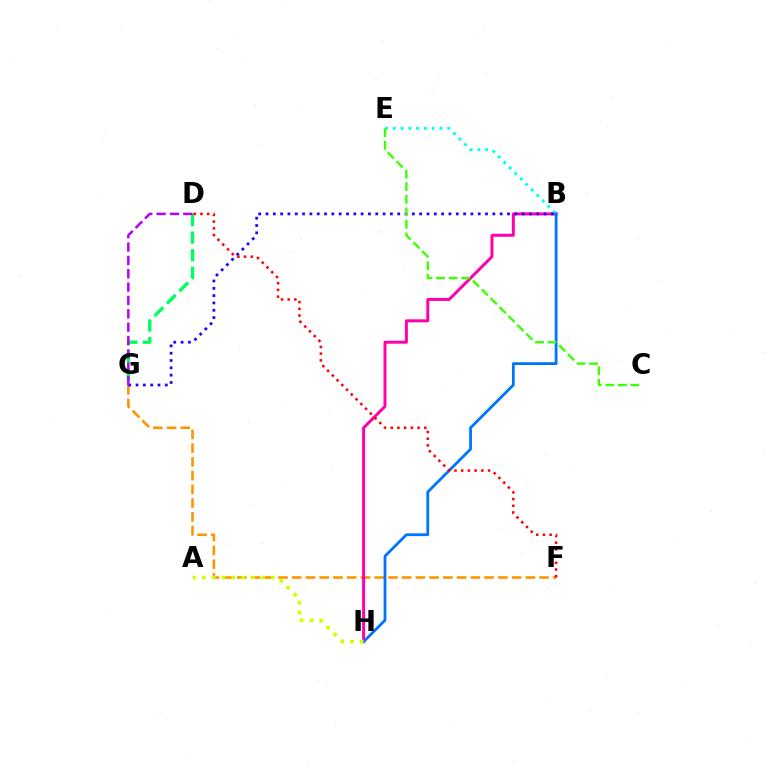{('D', 'G'): [{'color': '#00ff5c', 'line_style': 'dashed', 'thickness': 2.39}, {'color': '#b900ff', 'line_style': 'dashed', 'thickness': 1.81}], ('F', 'G'): [{'color': '#ff9400', 'line_style': 'dashed', 'thickness': 1.87}], ('B', 'H'): [{'color': '#ff00ac', 'line_style': 'solid', 'thickness': 2.14}, {'color': '#0074ff', 'line_style': 'solid', 'thickness': 2.01}], ('B', 'E'): [{'color': '#00fff6', 'line_style': 'dotted', 'thickness': 2.11}], ('B', 'G'): [{'color': '#2500ff', 'line_style': 'dotted', 'thickness': 1.99}], ('D', 'F'): [{'color': '#ff0000', 'line_style': 'dotted', 'thickness': 1.82}], ('C', 'E'): [{'color': '#3dff00', 'line_style': 'dashed', 'thickness': 1.71}], ('A', 'H'): [{'color': '#d1ff00', 'line_style': 'dotted', 'thickness': 2.68}]}